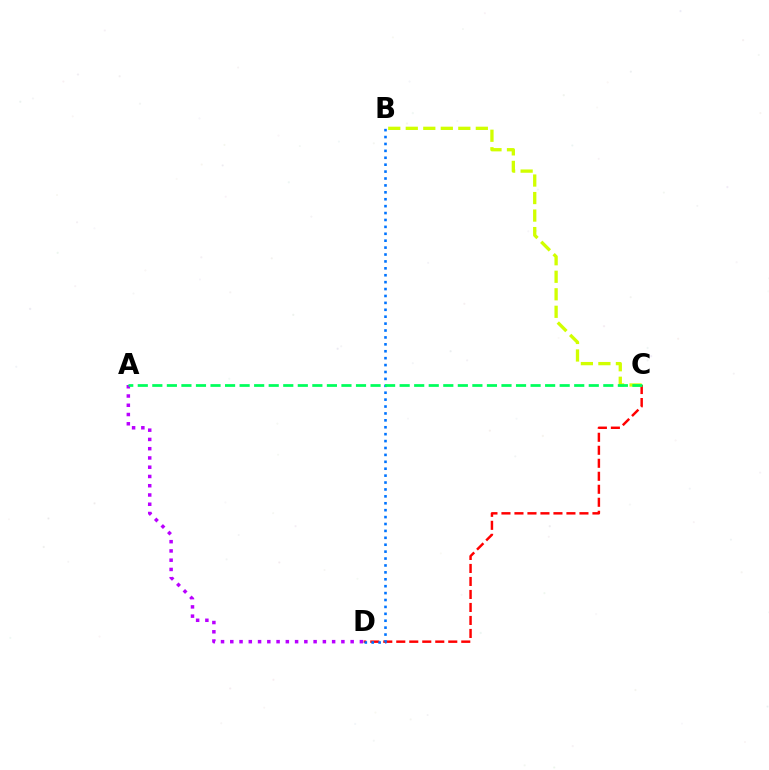{('A', 'D'): [{'color': '#b900ff', 'line_style': 'dotted', 'thickness': 2.52}], ('C', 'D'): [{'color': '#ff0000', 'line_style': 'dashed', 'thickness': 1.77}], ('B', 'D'): [{'color': '#0074ff', 'line_style': 'dotted', 'thickness': 1.88}], ('B', 'C'): [{'color': '#d1ff00', 'line_style': 'dashed', 'thickness': 2.38}], ('A', 'C'): [{'color': '#00ff5c', 'line_style': 'dashed', 'thickness': 1.98}]}